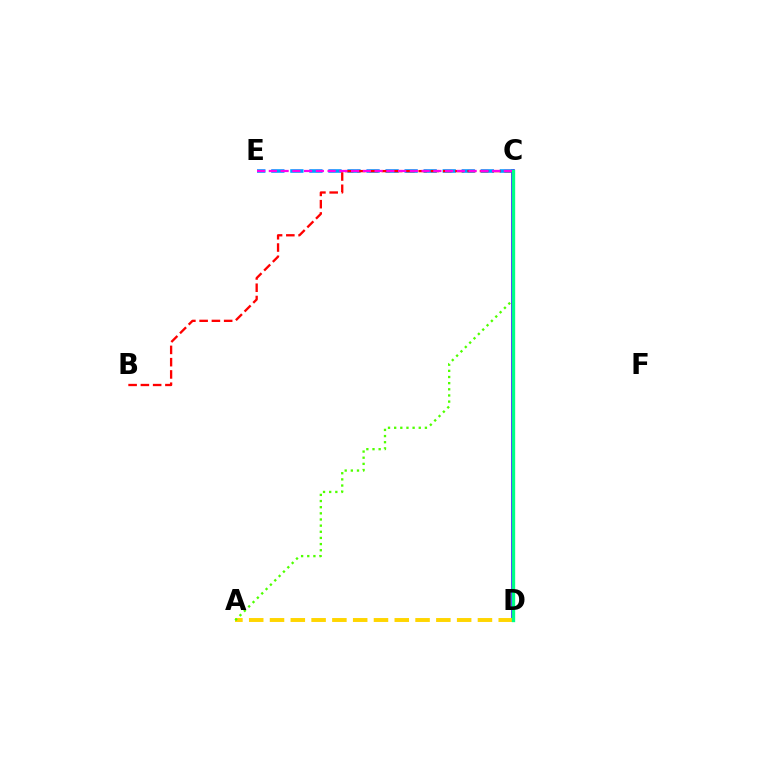{('C', 'D'): [{'color': '#3700ff', 'line_style': 'solid', 'thickness': 2.58}, {'color': '#00ff86', 'line_style': 'solid', 'thickness': 2.4}], ('A', 'D'): [{'color': '#ffd500', 'line_style': 'dashed', 'thickness': 2.82}], ('C', 'E'): [{'color': '#009eff', 'line_style': 'dashed', 'thickness': 2.59}, {'color': '#ff00ed', 'line_style': 'dashed', 'thickness': 1.6}], ('A', 'C'): [{'color': '#4fff00', 'line_style': 'dotted', 'thickness': 1.67}], ('B', 'C'): [{'color': '#ff0000', 'line_style': 'dashed', 'thickness': 1.67}]}